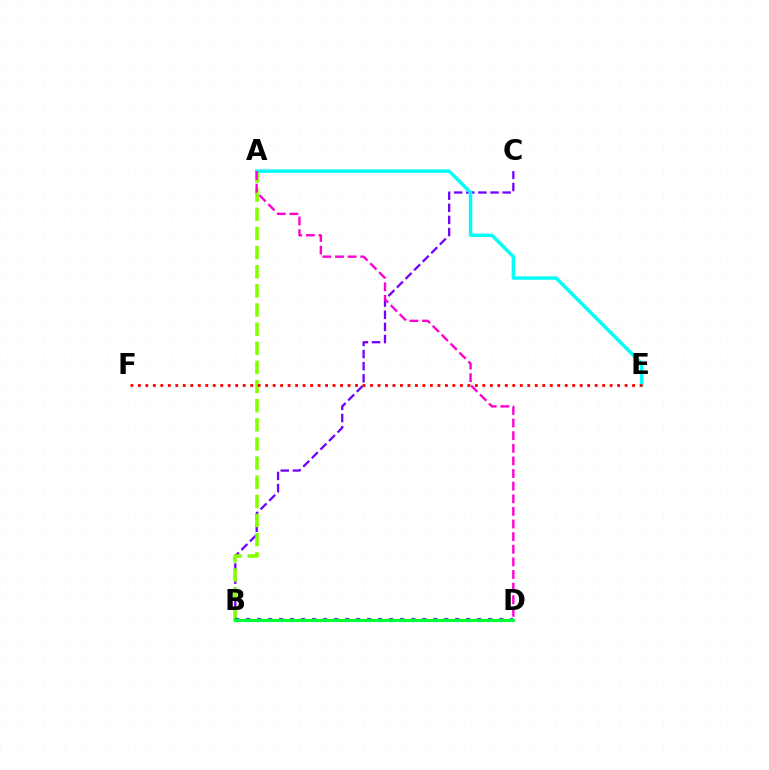{('B', 'C'): [{'color': '#7200ff', 'line_style': 'dashed', 'thickness': 1.65}], ('A', 'B'): [{'color': '#84ff00', 'line_style': 'dashed', 'thickness': 2.6}], ('A', 'E'): [{'color': '#00fff6', 'line_style': 'solid', 'thickness': 2.47}], ('B', 'D'): [{'color': '#004bff', 'line_style': 'dotted', 'thickness': 2.99}, {'color': '#ffbd00', 'line_style': 'solid', 'thickness': 1.74}, {'color': '#00ff39', 'line_style': 'solid', 'thickness': 2.21}], ('A', 'D'): [{'color': '#ff00cf', 'line_style': 'dashed', 'thickness': 1.71}], ('E', 'F'): [{'color': '#ff0000', 'line_style': 'dotted', 'thickness': 2.03}]}